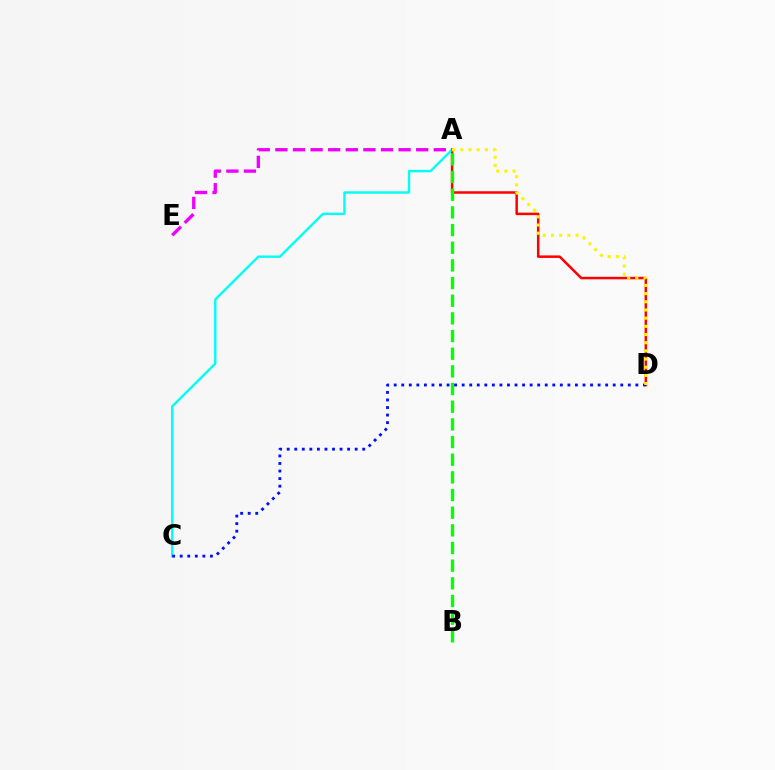{('A', 'D'): [{'color': '#ff0000', 'line_style': 'solid', 'thickness': 1.8}, {'color': '#fcf500', 'line_style': 'dotted', 'thickness': 2.22}], ('A', 'C'): [{'color': '#00fff6', 'line_style': 'solid', 'thickness': 1.72}], ('A', 'B'): [{'color': '#08ff00', 'line_style': 'dashed', 'thickness': 2.4}], ('A', 'E'): [{'color': '#ee00ff', 'line_style': 'dashed', 'thickness': 2.39}], ('C', 'D'): [{'color': '#0010ff', 'line_style': 'dotted', 'thickness': 2.05}]}